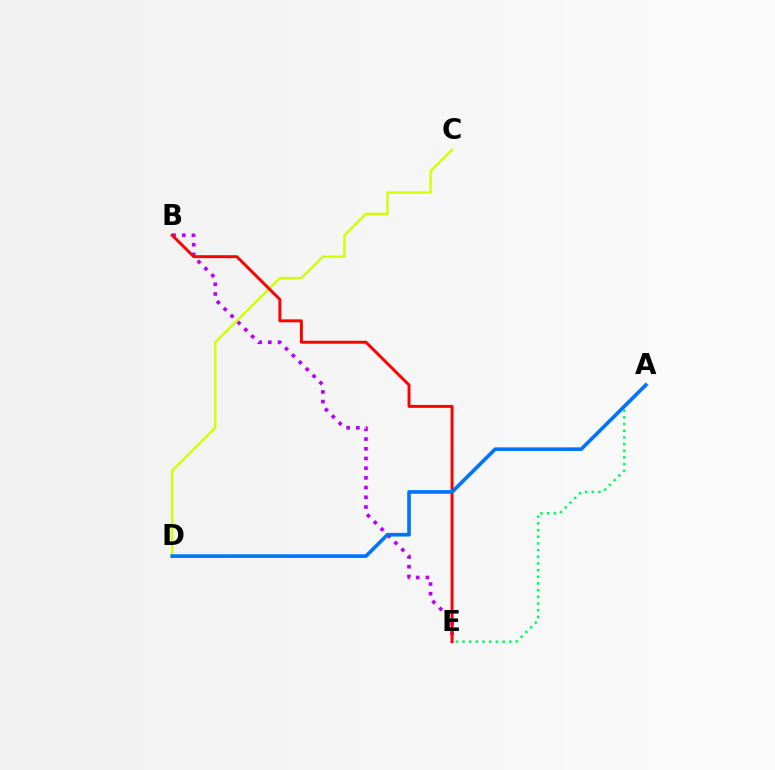{('A', 'E'): [{'color': '#00ff5c', 'line_style': 'dotted', 'thickness': 1.81}], ('B', 'E'): [{'color': '#b900ff', 'line_style': 'dotted', 'thickness': 2.64}, {'color': '#ff0000', 'line_style': 'solid', 'thickness': 2.12}], ('C', 'D'): [{'color': '#d1ff00', 'line_style': 'solid', 'thickness': 1.73}], ('A', 'D'): [{'color': '#0074ff', 'line_style': 'solid', 'thickness': 2.62}]}